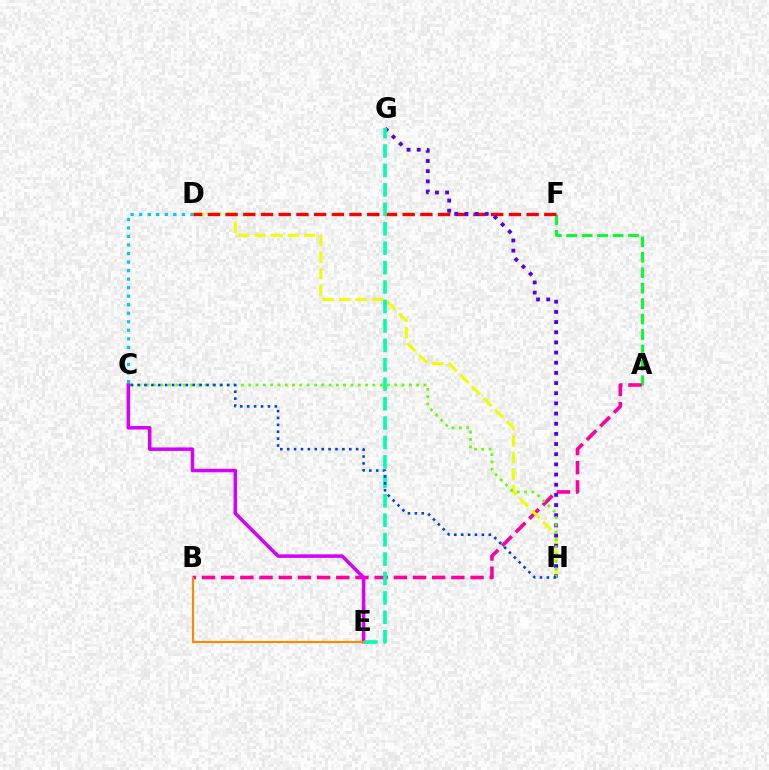{('A', 'F'): [{'color': '#00ff27', 'line_style': 'dashed', 'thickness': 2.1}], ('C', 'D'): [{'color': '#00c7ff', 'line_style': 'dotted', 'thickness': 2.32}], ('A', 'B'): [{'color': '#ff00a0', 'line_style': 'dashed', 'thickness': 2.61}], ('D', 'H'): [{'color': '#eeff00', 'line_style': 'dashed', 'thickness': 2.24}], ('D', 'F'): [{'color': '#ff0000', 'line_style': 'dashed', 'thickness': 2.41}], ('G', 'H'): [{'color': '#4f00ff', 'line_style': 'dotted', 'thickness': 2.76}], ('C', 'E'): [{'color': '#d600ff', 'line_style': 'solid', 'thickness': 2.53}], ('E', 'G'): [{'color': '#00ffaf', 'line_style': 'dashed', 'thickness': 2.64}], ('C', 'H'): [{'color': '#66ff00', 'line_style': 'dotted', 'thickness': 1.98}, {'color': '#003fff', 'line_style': 'dotted', 'thickness': 1.87}], ('B', 'E'): [{'color': '#ff8800', 'line_style': 'solid', 'thickness': 1.52}]}